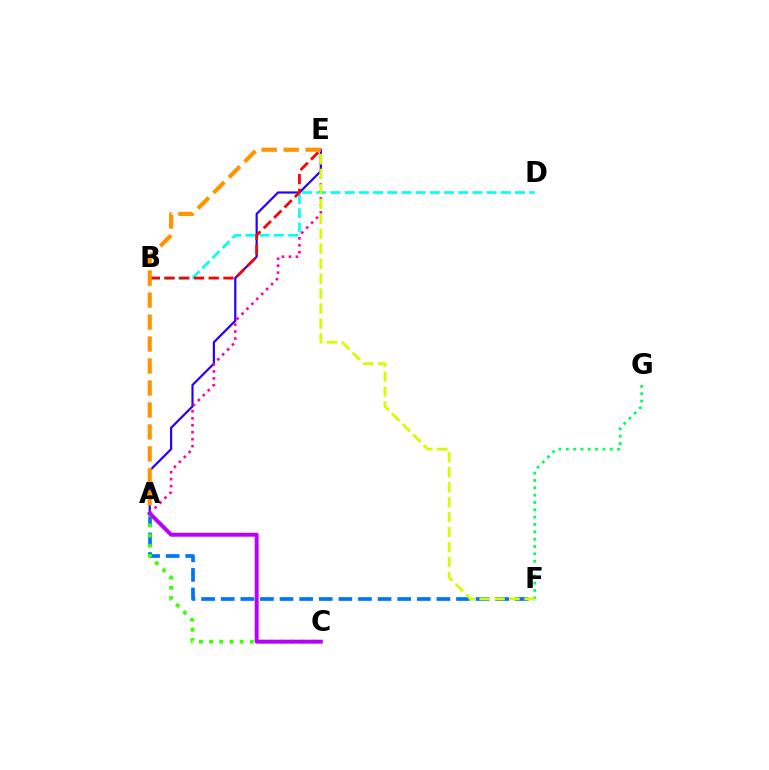{('A', 'F'): [{'color': '#0074ff', 'line_style': 'dashed', 'thickness': 2.66}], ('F', 'G'): [{'color': '#00ff5c', 'line_style': 'dotted', 'thickness': 1.99}], ('A', 'E'): [{'color': '#2500ff', 'line_style': 'solid', 'thickness': 1.58}, {'color': '#ff00ac', 'line_style': 'dotted', 'thickness': 1.89}, {'color': '#ff9400', 'line_style': 'dashed', 'thickness': 2.99}], ('B', 'D'): [{'color': '#00fff6', 'line_style': 'dashed', 'thickness': 1.93}], ('E', 'F'): [{'color': '#d1ff00', 'line_style': 'dashed', 'thickness': 2.03}], ('A', 'C'): [{'color': '#3dff00', 'line_style': 'dotted', 'thickness': 2.76}, {'color': '#b900ff', 'line_style': 'solid', 'thickness': 2.83}], ('B', 'E'): [{'color': '#ff0000', 'line_style': 'dashed', 'thickness': 2.0}]}